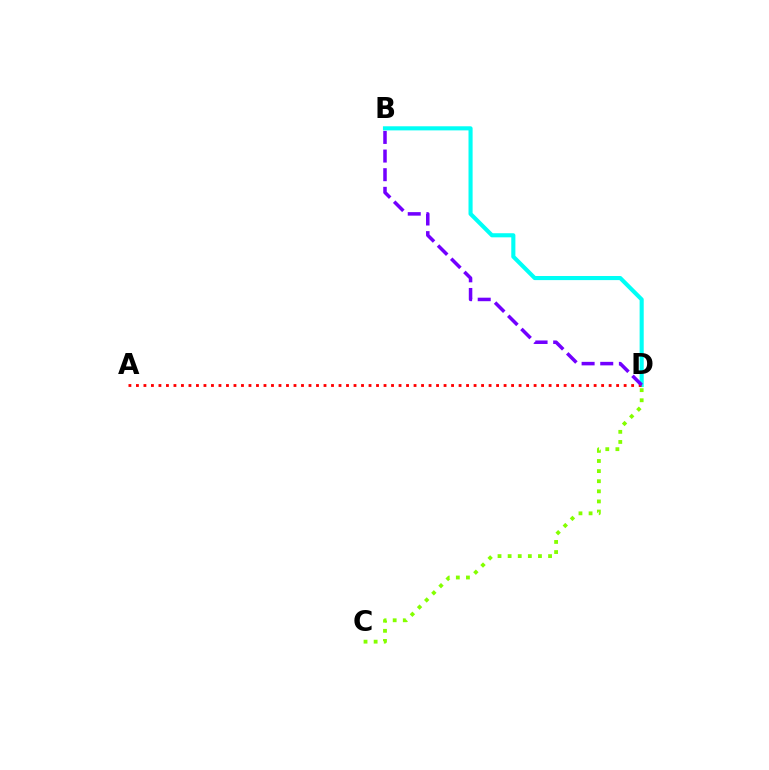{('C', 'D'): [{'color': '#84ff00', 'line_style': 'dotted', 'thickness': 2.75}], ('B', 'D'): [{'color': '#00fff6', 'line_style': 'solid', 'thickness': 2.96}, {'color': '#7200ff', 'line_style': 'dashed', 'thickness': 2.53}], ('A', 'D'): [{'color': '#ff0000', 'line_style': 'dotted', 'thickness': 2.04}]}